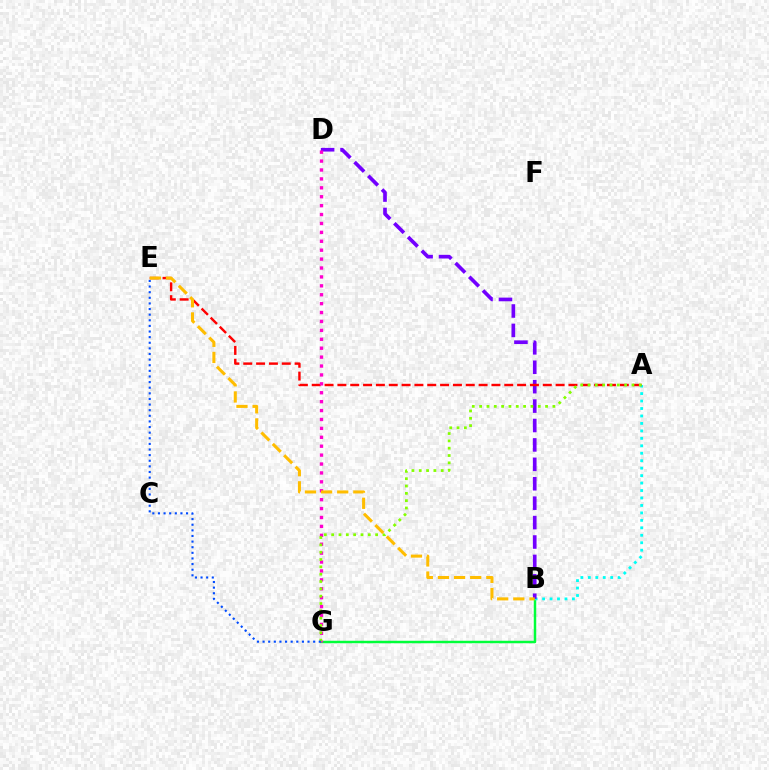{('B', 'G'): [{'color': '#00ff39', 'line_style': 'solid', 'thickness': 1.78}], ('A', 'B'): [{'color': '#00fff6', 'line_style': 'dotted', 'thickness': 2.03}], ('B', 'D'): [{'color': '#7200ff', 'line_style': 'dashed', 'thickness': 2.64}], ('A', 'E'): [{'color': '#ff0000', 'line_style': 'dashed', 'thickness': 1.74}], ('D', 'G'): [{'color': '#ff00cf', 'line_style': 'dotted', 'thickness': 2.42}], ('A', 'G'): [{'color': '#84ff00', 'line_style': 'dotted', 'thickness': 1.99}], ('E', 'G'): [{'color': '#004bff', 'line_style': 'dotted', 'thickness': 1.53}], ('B', 'E'): [{'color': '#ffbd00', 'line_style': 'dashed', 'thickness': 2.19}]}